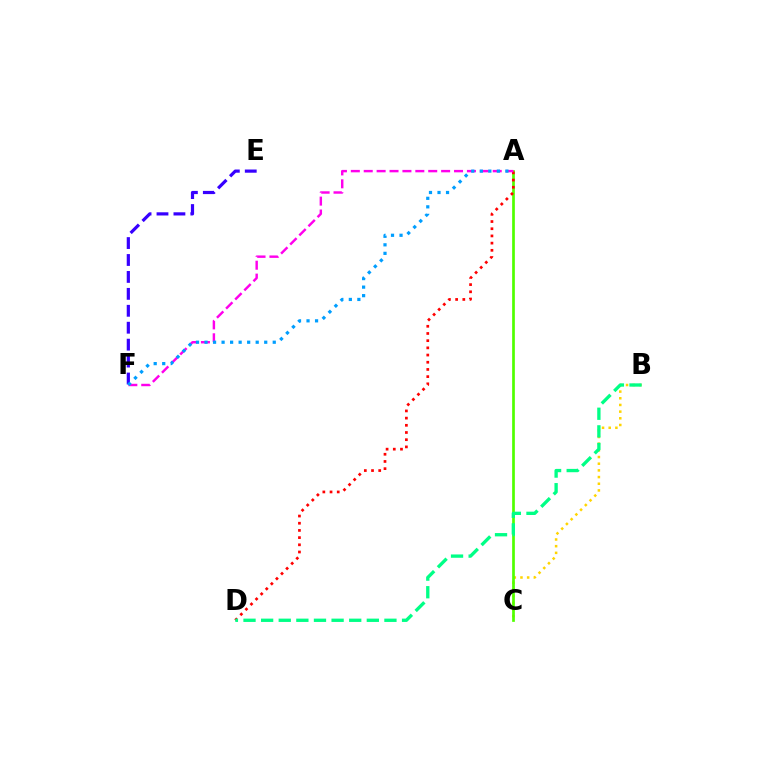{('B', 'C'): [{'color': '#ffd500', 'line_style': 'dotted', 'thickness': 1.81}], ('A', 'C'): [{'color': '#4fff00', 'line_style': 'solid', 'thickness': 1.95}], ('A', 'D'): [{'color': '#ff0000', 'line_style': 'dotted', 'thickness': 1.95}], ('E', 'F'): [{'color': '#3700ff', 'line_style': 'dashed', 'thickness': 2.3}], ('A', 'F'): [{'color': '#ff00ed', 'line_style': 'dashed', 'thickness': 1.75}, {'color': '#009eff', 'line_style': 'dotted', 'thickness': 2.32}], ('B', 'D'): [{'color': '#00ff86', 'line_style': 'dashed', 'thickness': 2.39}]}